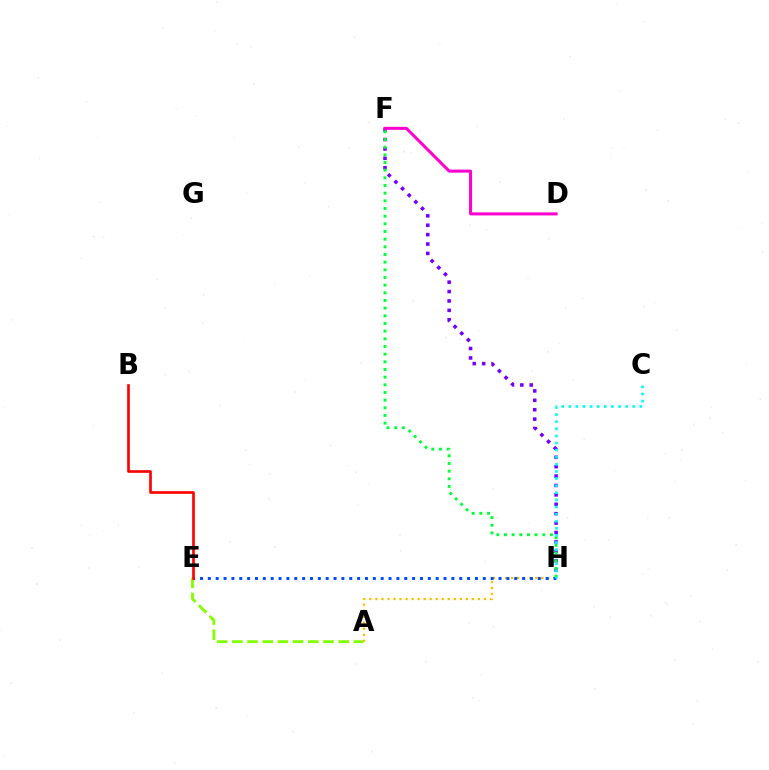{('A', 'E'): [{'color': '#84ff00', 'line_style': 'dashed', 'thickness': 2.06}], ('A', 'H'): [{'color': '#ffbd00', 'line_style': 'dotted', 'thickness': 1.64}], ('F', 'H'): [{'color': '#7200ff', 'line_style': 'dotted', 'thickness': 2.55}, {'color': '#00ff39', 'line_style': 'dotted', 'thickness': 2.08}], ('E', 'H'): [{'color': '#004bff', 'line_style': 'dotted', 'thickness': 2.13}], ('B', 'E'): [{'color': '#ff0000', 'line_style': 'solid', 'thickness': 1.91}], ('C', 'H'): [{'color': '#00fff6', 'line_style': 'dotted', 'thickness': 1.93}], ('D', 'F'): [{'color': '#ff00cf', 'line_style': 'solid', 'thickness': 2.18}]}